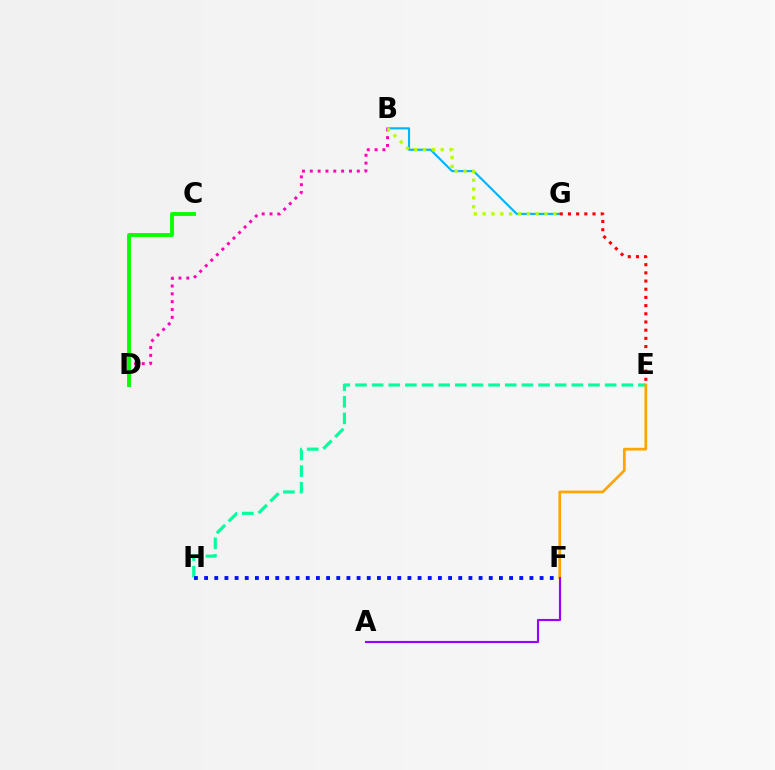{('E', 'H'): [{'color': '#00ff9d', 'line_style': 'dashed', 'thickness': 2.26}], ('B', 'G'): [{'color': '#00b5ff', 'line_style': 'solid', 'thickness': 1.54}, {'color': '#b3ff00', 'line_style': 'dotted', 'thickness': 2.4}], ('B', 'D'): [{'color': '#ff00bd', 'line_style': 'dotted', 'thickness': 2.13}], ('C', 'D'): [{'color': '#08ff00', 'line_style': 'solid', 'thickness': 2.78}], ('F', 'H'): [{'color': '#0010ff', 'line_style': 'dotted', 'thickness': 2.76}], ('E', 'G'): [{'color': '#ff0000', 'line_style': 'dotted', 'thickness': 2.22}], ('E', 'F'): [{'color': '#ffa500', 'line_style': 'solid', 'thickness': 1.96}], ('A', 'F'): [{'color': '#9b00ff', 'line_style': 'solid', 'thickness': 1.52}]}